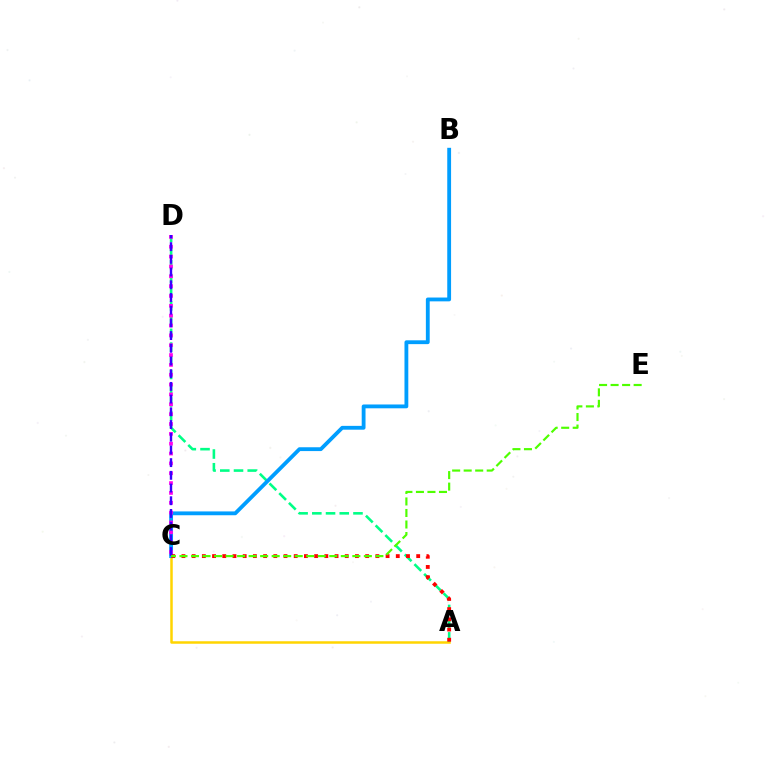{('A', 'C'): [{'color': '#ffd500', 'line_style': 'solid', 'thickness': 1.8}, {'color': '#ff0000', 'line_style': 'dotted', 'thickness': 2.77}], ('A', 'D'): [{'color': '#00ff86', 'line_style': 'dashed', 'thickness': 1.86}], ('B', 'C'): [{'color': '#009eff', 'line_style': 'solid', 'thickness': 2.75}], ('C', 'D'): [{'color': '#ff00ed', 'line_style': 'dotted', 'thickness': 2.68}, {'color': '#3700ff', 'line_style': 'dashed', 'thickness': 1.73}], ('C', 'E'): [{'color': '#4fff00', 'line_style': 'dashed', 'thickness': 1.57}]}